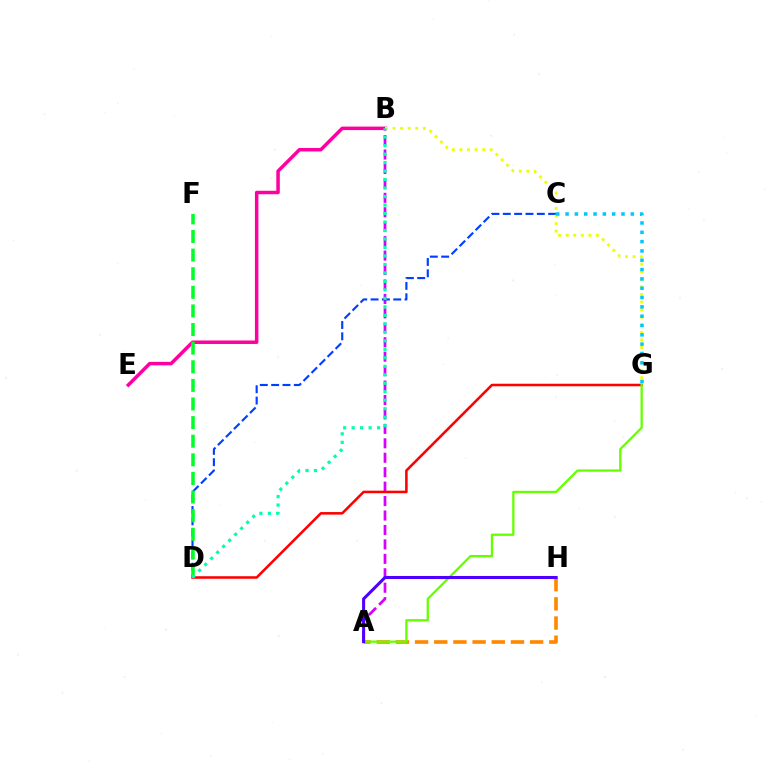{('A', 'B'): [{'color': '#d600ff', 'line_style': 'dashed', 'thickness': 1.96}], ('C', 'D'): [{'color': '#003fff', 'line_style': 'dashed', 'thickness': 1.54}], ('A', 'H'): [{'color': '#ff8800', 'line_style': 'dashed', 'thickness': 2.6}, {'color': '#4f00ff', 'line_style': 'solid', 'thickness': 2.21}], ('B', 'E'): [{'color': '#ff00a0', 'line_style': 'solid', 'thickness': 2.52}], ('B', 'G'): [{'color': '#eeff00', 'line_style': 'dotted', 'thickness': 2.06}], ('D', 'G'): [{'color': '#ff0000', 'line_style': 'solid', 'thickness': 1.84}], ('D', 'F'): [{'color': '#00ff27', 'line_style': 'dashed', 'thickness': 2.53}], ('B', 'D'): [{'color': '#00ffaf', 'line_style': 'dotted', 'thickness': 2.31}], ('C', 'G'): [{'color': '#00c7ff', 'line_style': 'dotted', 'thickness': 2.53}], ('A', 'G'): [{'color': '#66ff00', 'line_style': 'solid', 'thickness': 1.65}]}